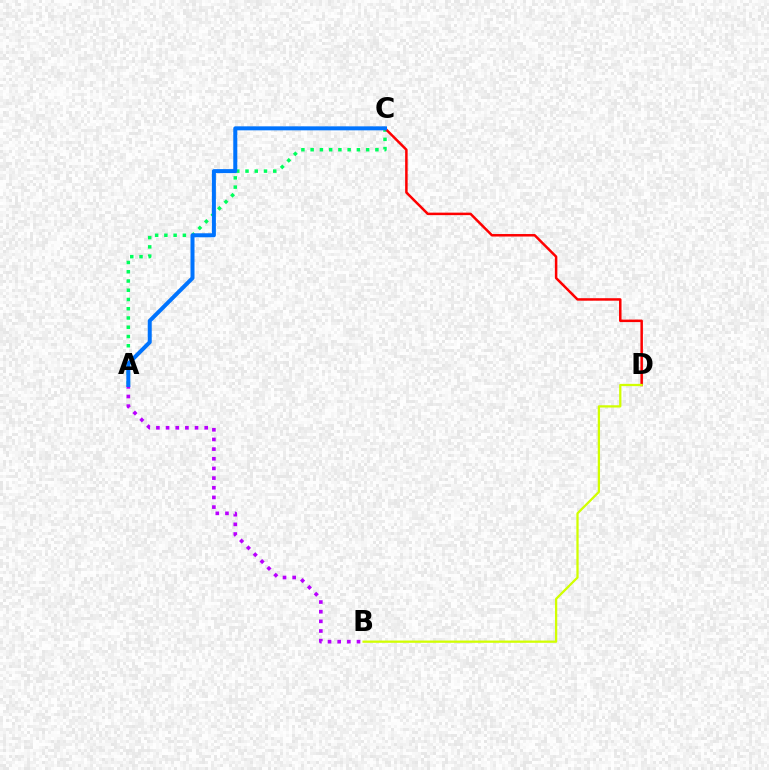{('A', 'C'): [{'color': '#00ff5c', 'line_style': 'dotted', 'thickness': 2.51}, {'color': '#0074ff', 'line_style': 'solid', 'thickness': 2.88}], ('A', 'B'): [{'color': '#b900ff', 'line_style': 'dotted', 'thickness': 2.63}], ('C', 'D'): [{'color': '#ff0000', 'line_style': 'solid', 'thickness': 1.8}], ('B', 'D'): [{'color': '#d1ff00', 'line_style': 'solid', 'thickness': 1.63}]}